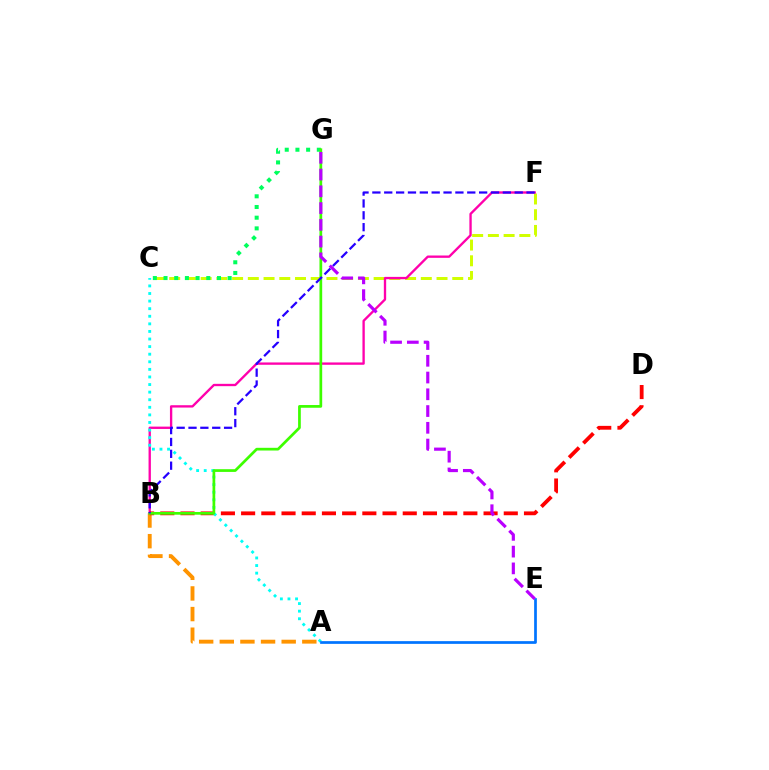{('C', 'F'): [{'color': '#d1ff00', 'line_style': 'dashed', 'thickness': 2.14}], ('A', 'B'): [{'color': '#ff9400', 'line_style': 'dashed', 'thickness': 2.8}], ('B', 'F'): [{'color': '#ff00ac', 'line_style': 'solid', 'thickness': 1.68}, {'color': '#2500ff', 'line_style': 'dashed', 'thickness': 1.61}], ('B', 'D'): [{'color': '#ff0000', 'line_style': 'dashed', 'thickness': 2.74}], ('A', 'C'): [{'color': '#00fff6', 'line_style': 'dotted', 'thickness': 2.06}], ('C', 'G'): [{'color': '#00ff5c', 'line_style': 'dotted', 'thickness': 2.9}], ('A', 'E'): [{'color': '#0074ff', 'line_style': 'solid', 'thickness': 1.96}], ('B', 'G'): [{'color': '#3dff00', 'line_style': 'solid', 'thickness': 1.96}], ('E', 'G'): [{'color': '#b900ff', 'line_style': 'dashed', 'thickness': 2.28}]}